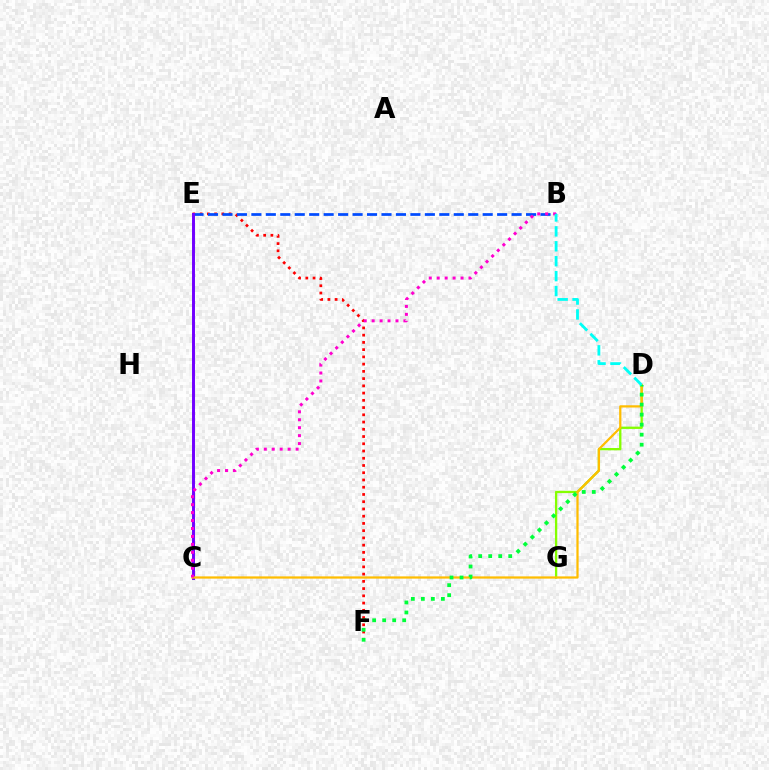{('E', 'F'): [{'color': '#ff0000', 'line_style': 'dotted', 'thickness': 1.97}], ('D', 'G'): [{'color': '#84ff00', 'line_style': 'solid', 'thickness': 1.66}], ('B', 'E'): [{'color': '#004bff', 'line_style': 'dashed', 'thickness': 1.96}], ('C', 'E'): [{'color': '#7200ff', 'line_style': 'solid', 'thickness': 2.13}], ('C', 'D'): [{'color': '#ffbd00', 'line_style': 'solid', 'thickness': 1.61}], ('D', 'F'): [{'color': '#00ff39', 'line_style': 'dotted', 'thickness': 2.72}], ('B', 'C'): [{'color': '#ff00cf', 'line_style': 'dotted', 'thickness': 2.16}], ('B', 'D'): [{'color': '#00fff6', 'line_style': 'dashed', 'thickness': 2.03}]}